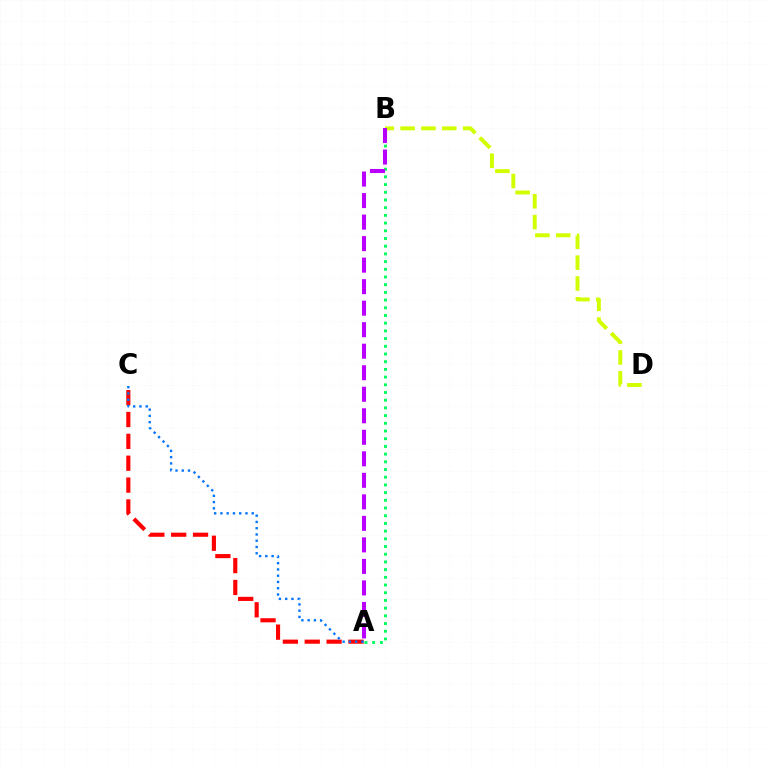{('B', 'D'): [{'color': '#d1ff00', 'line_style': 'dashed', 'thickness': 2.83}], ('A', 'C'): [{'color': '#ff0000', 'line_style': 'dashed', 'thickness': 2.97}, {'color': '#0074ff', 'line_style': 'dotted', 'thickness': 1.7}], ('A', 'B'): [{'color': '#00ff5c', 'line_style': 'dotted', 'thickness': 2.09}, {'color': '#b900ff', 'line_style': 'dashed', 'thickness': 2.92}]}